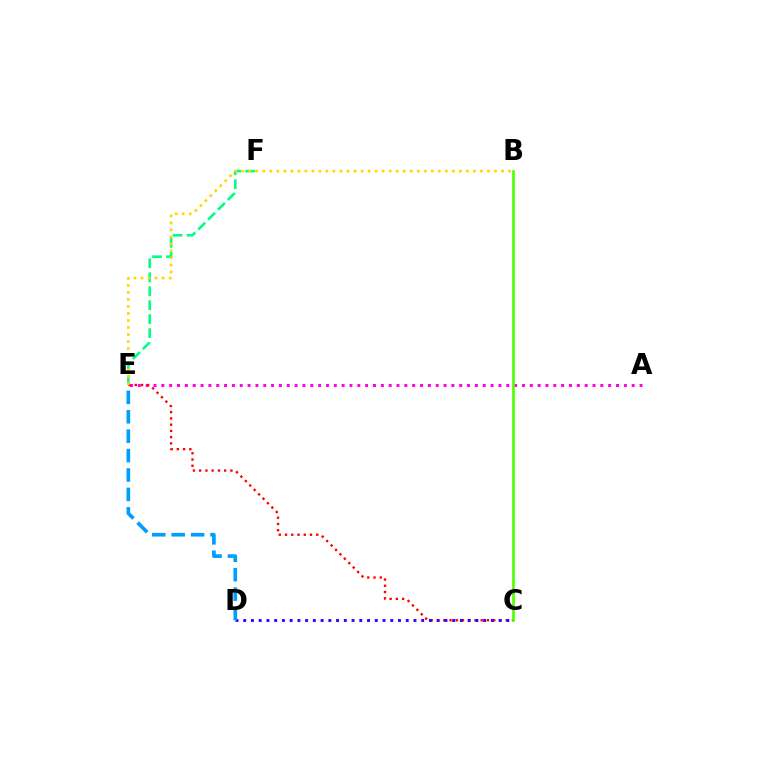{('A', 'E'): [{'color': '#ff00ed', 'line_style': 'dotted', 'thickness': 2.13}], ('E', 'F'): [{'color': '#00ff86', 'line_style': 'dashed', 'thickness': 1.9}], ('C', 'E'): [{'color': '#ff0000', 'line_style': 'dotted', 'thickness': 1.7}], ('C', 'D'): [{'color': '#3700ff', 'line_style': 'dotted', 'thickness': 2.1}], ('D', 'E'): [{'color': '#009eff', 'line_style': 'dashed', 'thickness': 2.64}], ('B', 'C'): [{'color': '#4fff00', 'line_style': 'solid', 'thickness': 1.92}], ('B', 'E'): [{'color': '#ffd500', 'line_style': 'dotted', 'thickness': 1.91}]}